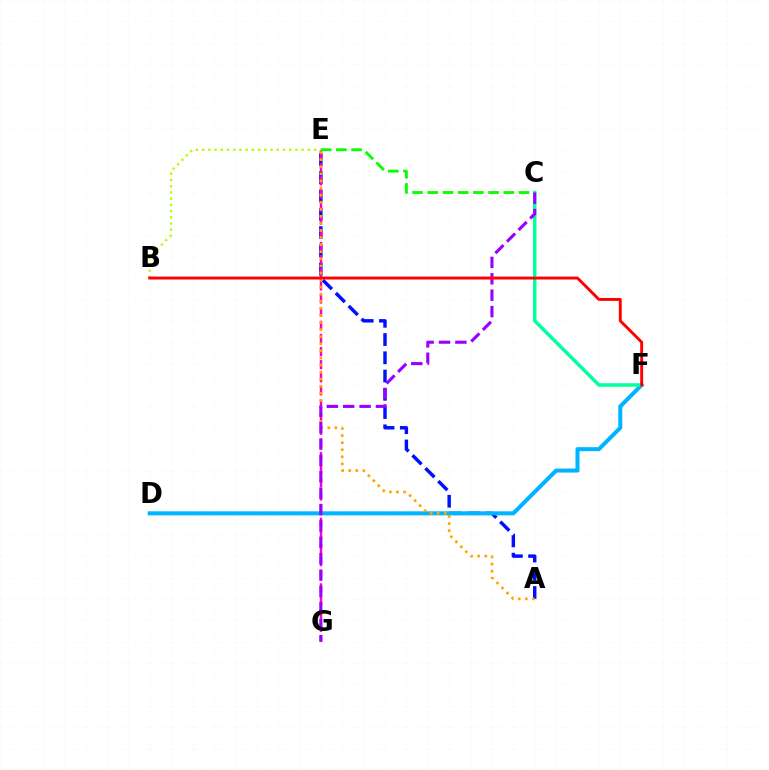{('A', 'E'): [{'color': '#0010ff', 'line_style': 'dashed', 'thickness': 2.48}, {'color': '#ffa500', 'line_style': 'dotted', 'thickness': 1.92}], ('D', 'F'): [{'color': '#00b5ff', 'line_style': 'solid', 'thickness': 2.91}], ('E', 'G'): [{'color': '#ff00bd', 'line_style': 'dashed', 'thickness': 1.78}], ('C', 'F'): [{'color': '#00ff9d', 'line_style': 'solid', 'thickness': 2.5}], ('C', 'E'): [{'color': '#08ff00', 'line_style': 'dashed', 'thickness': 2.07}], ('C', 'G'): [{'color': '#9b00ff', 'line_style': 'dashed', 'thickness': 2.23}], ('B', 'E'): [{'color': '#b3ff00', 'line_style': 'dotted', 'thickness': 1.69}], ('B', 'F'): [{'color': '#ff0000', 'line_style': 'solid', 'thickness': 2.09}]}